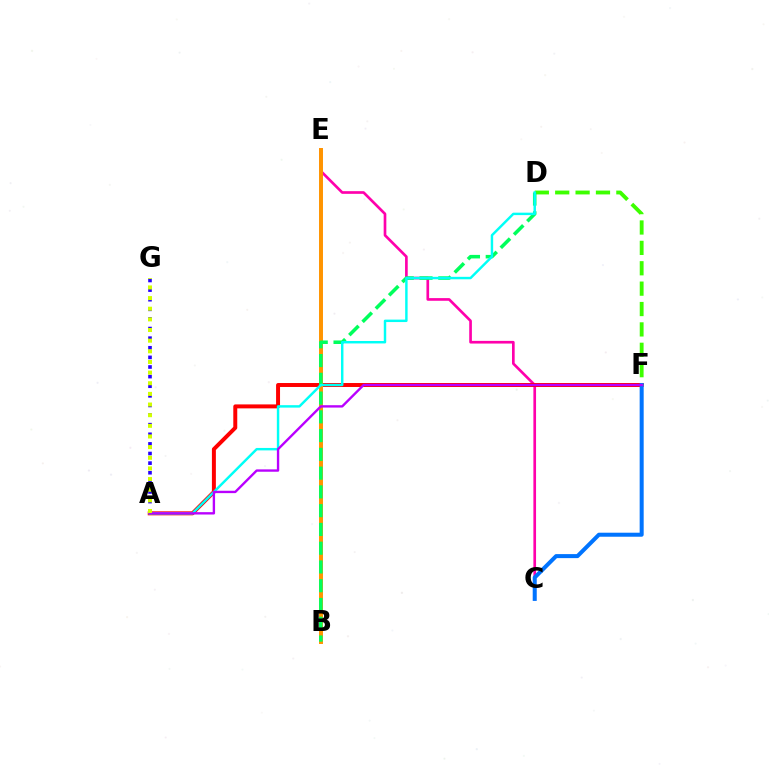{('D', 'F'): [{'color': '#3dff00', 'line_style': 'dashed', 'thickness': 2.77}], ('C', 'E'): [{'color': '#ff00ac', 'line_style': 'solid', 'thickness': 1.92}], ('A', 'F'): [{'color': '#ff0000', 'line_style': 'solid', 'thickness': 2.85}, {'color': '#b900ff', 'line_style': 'solid', 'thickness': 1.71}], ('C', 'F'): [{'color': '#0074ff', 'line_style': 'solid', 'thickness': 2.89}], ('B', 'E'): [{'color': '#ff9400', 'line_style': 'solid', 'thickness': 2.85}], ('B', 'D'): [{'color': '#00ff5c', 'line_style': 'dashed', 'thickness': 2.55}], ('A', 'D'): [{'color': '#00fff6', 'line_style': 'solid', 'thickness': 1.76}], ('A', 'G'): [{'color': '#2500ff', 'line_style': 'dotted', 'thickness': 2.61}, {'color': '#d1ff00', 'line_style': 'dotted', 'thickness': 2.89}]}